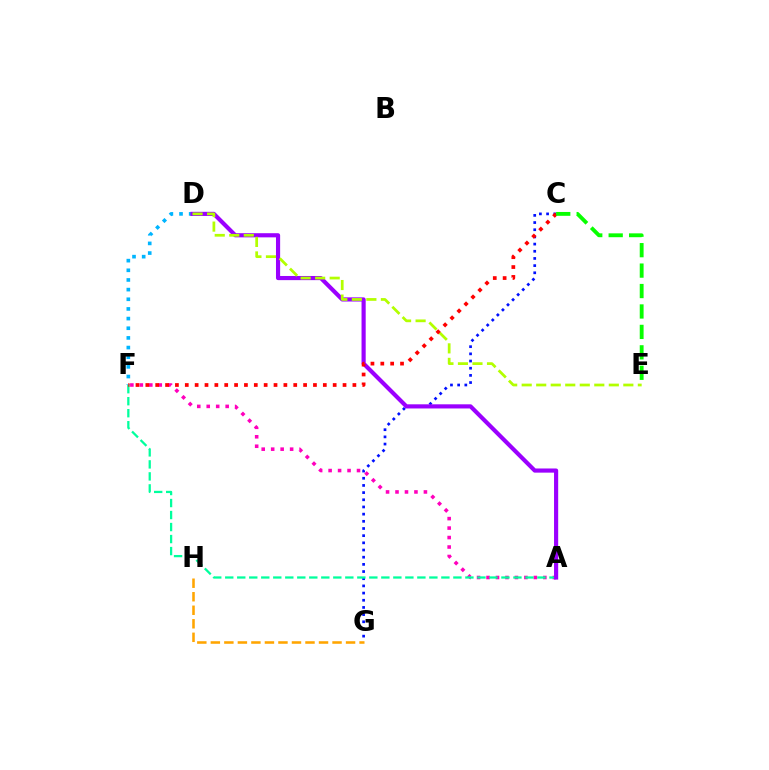{('C', 'G'): [{'color': '#0010ff', 'line_style': 'dotted', 'thickness': 1.95}], ('G', 'H'): [{'color': '#ffa500', 'line_style': 'dashed', 'thickness': 1.84}], ('D', 'F'): [{'color': '#00b5ff', 'line_style': 'dotted', 'thickness': 2.62}], ('A', 'F'): [{'color': '#ff00bd', 'line_style': 'dotted', 'thickness': 2.57}, {'color': '#00ff9d', 'line_style': 'dashed', 'thickness': 1.63}], ('A', 'D'): [{'color': '#9b00ff', 'line_style': 'solid', 'thickness': 2.99}], ('D', 'E'): [{'color': '#b3ff00', 'line_style': 'dashed', 'thickness': 1.97}], ('C', 'F'): [{'color': '#ff0000', 'line_style': 'dotted', 'thickness': 2.68}], ('C', 'E'): [{'color': '#08ff00', 'line_style': 'dashed', 'thickness': 2.78}]}